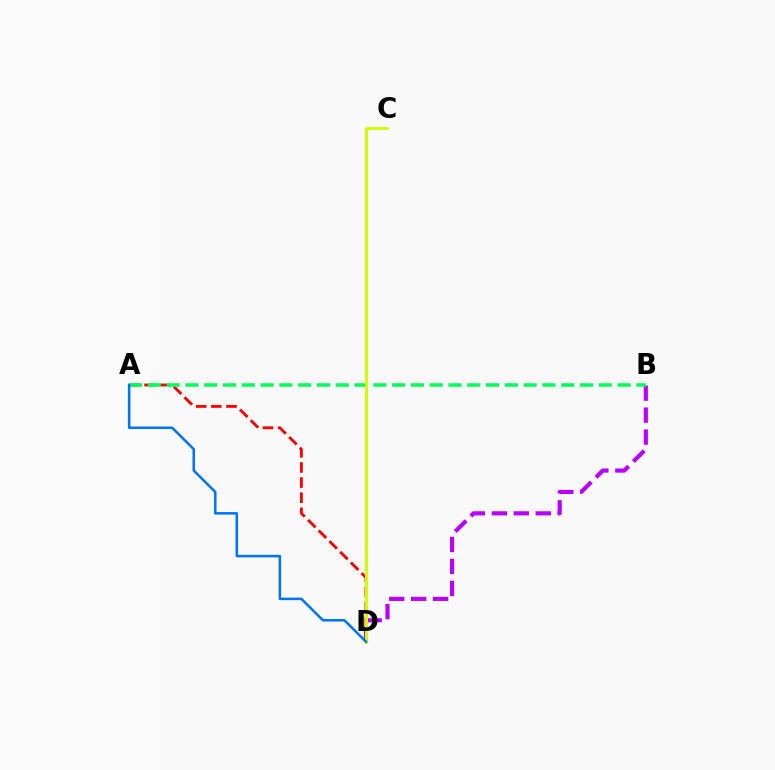{('A', 'D'): [{'color': '#ff0000', 'line_style': 'dashed', 'thickness': 2.05}, {'color': '#0074ff', 'line_style': 'solid', 'thickness': 1.82}], ('B', 'D'): [{'color': '#b900ff', 'line_style': 'dashed', 'thickness': 2.98}], ('A', 'B'): [{'color': '#00ff5c', 'line_style': 'dashed', 'thickness': 2.55}], ('C', 'D'): [{'color': '#d1ff00', 'line_style': 'solid', 'thickness': 2.13}]}